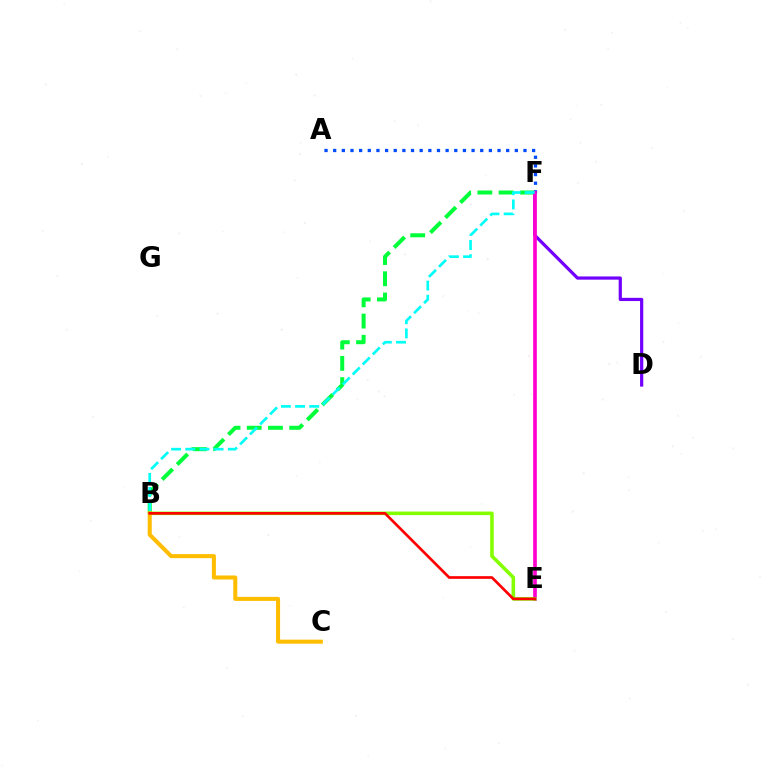{('D', 'F'): [{'color': '#7200ff', 'line_style': 'solid', 'thickness': 2.31}], ('B', 'F'): [{'color': '#00ff39', 'line_style': 'dashed', 'thickness': 2.88}, {'color': '#00fff6', 'line_style': 'dashed', 'thickness': 1.92}], ('A', 'F'): [{'color': '#004bff', 'line_style': 'dotted', 'thickness': 2.35}], ('E', 'F'): [{'color': '#ff00cf', 'line_style': 'solid', 'thickness': 2.63}], ('B', 'E'): [{'color': '#84ff00', 'line_style': 'solid', 'thickness': 2.58}, {'color': '#ff0000', 'line_style': 'solid', 'thickness': 1.93}], ('B', 'C'): [{'color': '#ffbd00', 'line_style': 'solid', 'thickness': 2.91}]}